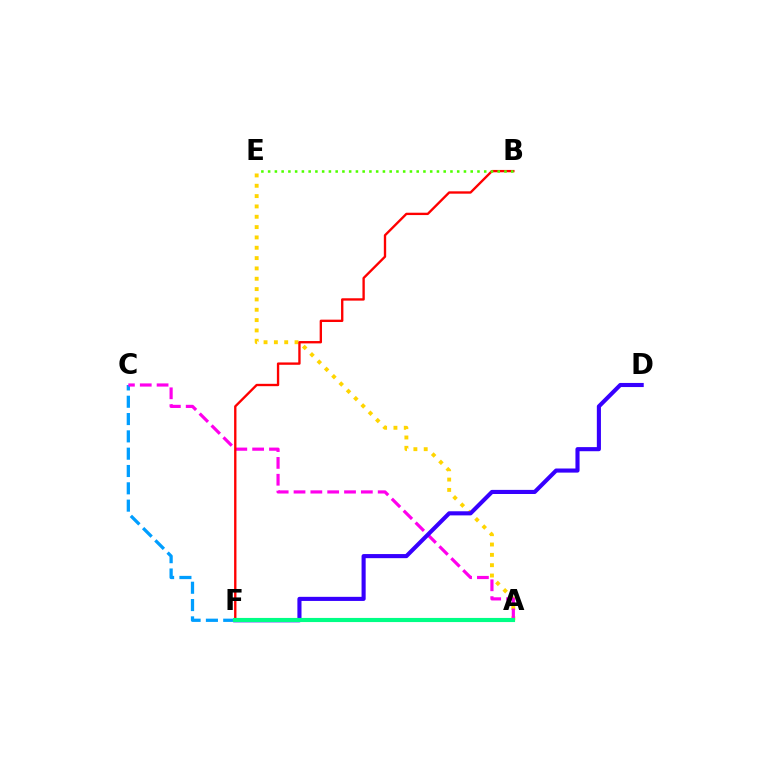{('C', 'F'): [{'color': '#009eff', 'line_style': 'dashed', 'thickness': 2.35}], ('A', 'E'): [{'color': '#ffd500', 'line_style': 'dotted', 'thickness': 2.81}], ('A', 'C'): [{'color': '#ff00ed', 'line_style': 'dashed', 'thickness': 2.29}], ('B', 'F'): [{'color': '#ff0000', 'line_style': 'solid', 'thickness': 1.69}], ('B', 'E'): [{'color': '#4fff00', 'line_style': 'dotted', 'thickness': 1.83}], ('D', 'F'): [{'color': '#3700ff', 'line_style': 'solid', 'thickness': 2.96}], ('A', 'F'): [{'color': '#00ff86', 'line_style': 'solid', 'thickness': 2.97}]}